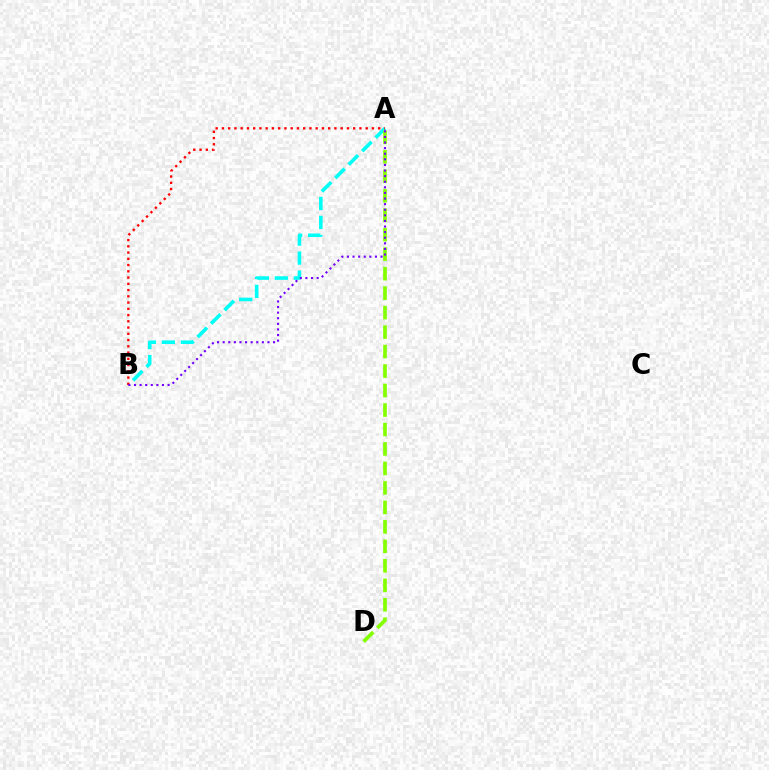{('A', 'B'): [{'color': '#00fff6', 'line_style': 'dashed', 'thickness': 2.58}, {'color': '#ff0000', 'line_style': 'dotted', 'thickness': 1.7}, {'color': '#7200ff', 'line_style': 'dotted', 'thickness': 1.52}], ('A', 'D'): [{'color': '#84ff00', 'line_style': 'dashed', 'thickness': 2.65}]}